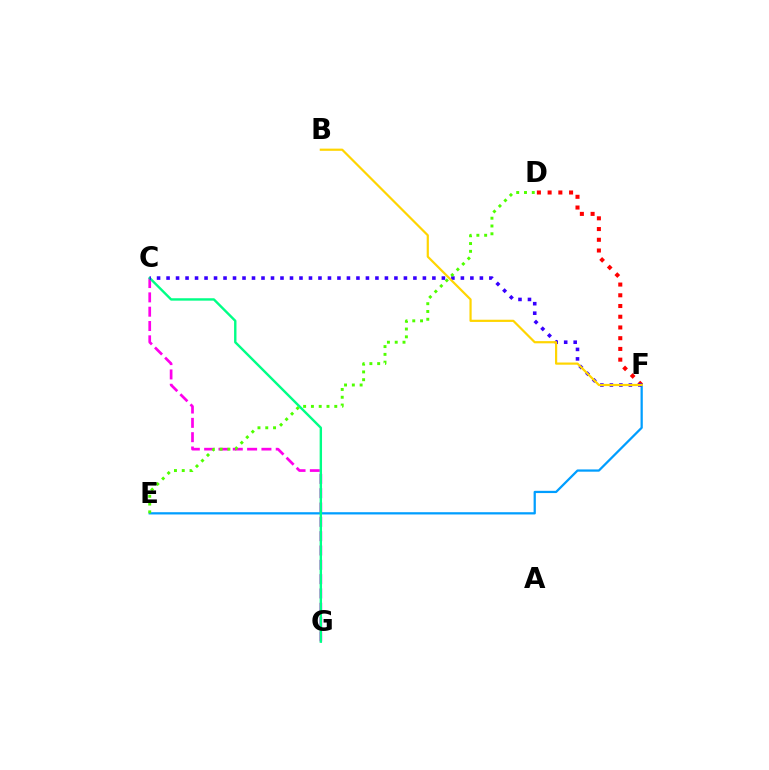{('C', 'G'): [{'color': '#ff00ed', 'line_style': 'dashed', 'thickness': 1.95}, {'color': '#00ff86', 'line_style': 'solid', 'thickness': 1.73}], ('D', 'F'): [{'color': '#ff0000', 'line_style': 'dotted', 'thickness': 2.91}], ('E', 'F'): [{'color': '#009eff', 'line_style': 'solid', 'thickness': 1.62}], ('C', 'F'): [{'color': '#3700ff', 'line_style': 'dotted', 'thickness': 2.58}], ('B', 'F'): [{'color': '#ffd500', 'line_style': 'solid', 'thickness': 1.58}], ('D', 'E'): [{'color': '#4fff00', 'line_style': 'dotted', 'thickness': 2.12}]}